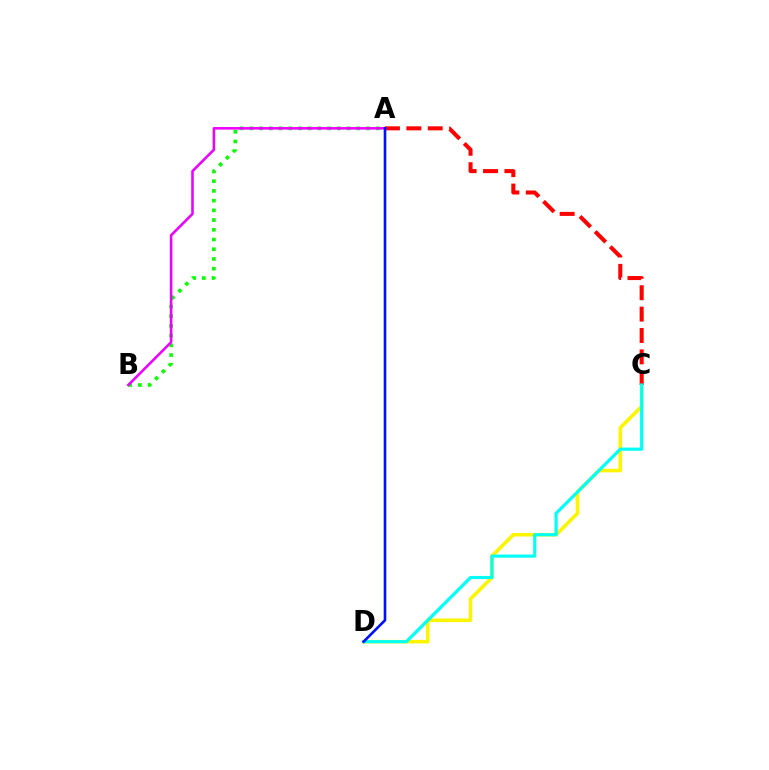{('C', 'D'): [{'color': '#fcf500', 'line_style': 'solid', 'thickness': 2.56}, {'color': '#00fff6', 'line_style': 'solid', 'thickness': 2.27}], ('A', 'B'): [{'color': '#08ff00', 'line_style': 'dotted', 'thickness': 2.64}, {'color': '#ee00ff', 'line_style': 'solid', 'thickness': 1.85}], ('A', 'C'): [{'color': '#ff0000', 'line_style': 'dashed', 'thickness': 2.9}], ('A', 'D'): [{'color': '#0010ff', 'line_style': 'solid', 'thickness': 1.88}]}